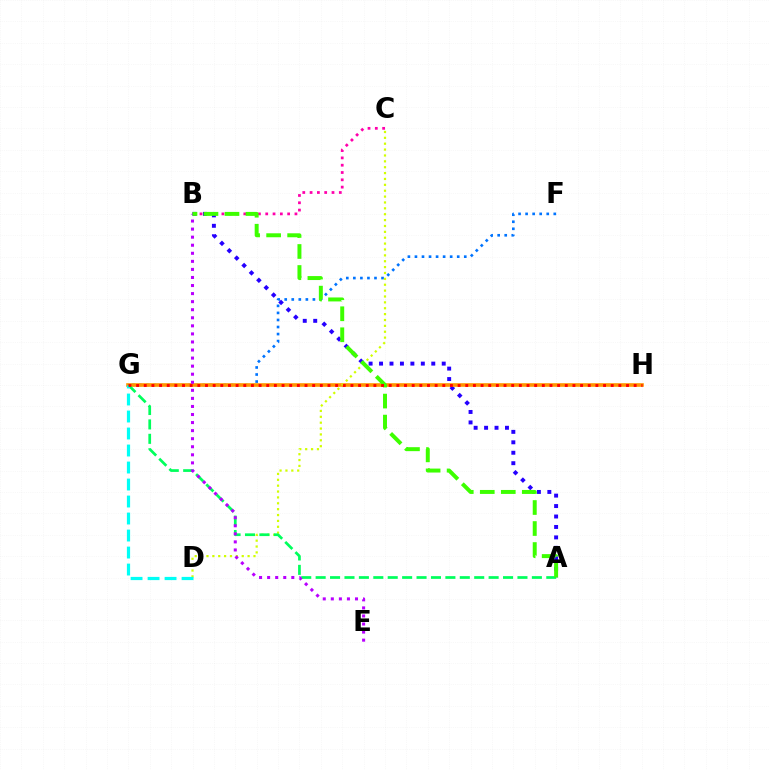{('B', 'C'): [{'color': '#ff00ac', 'line_style': 'dotted', 'thickness': 1.98}], ('F', 'G'): [{'color': '#0074ff', 'line_style': 'dotted', 'thickness': 1.91}], ('A', 'B'): [{'color': '#2500ff', 'line_style': 'dotted', 'thickness': 2.84}, {'color': '#3dff00', 'line_style': 'dashed', 'thickness': 2.85}], ('G', 'H'): [{'color': '#ff9400', 'line_style': 'solid', 'thickness': 2.61}, {'color': '#ff0000', 'line_style': 'dotted', 'thickness': 2.08}], ('C', 'D'): [{'color': '#d1ff00', 'line_style': 'dotted', 'thickness': 1.6}], ('A', 'G'): [{'color': '#00ff5c', 'line_style': 'dashed', 'thickness': 1.96}], ('B', 'E'): [{'color': '#b900ff', 'line_style': 'dotted', 'thickness': 2.19}], ('D', 'G'): [{'color': '#00fff6', 'line_style': 'dashed', 'thickness': 2.31}]}